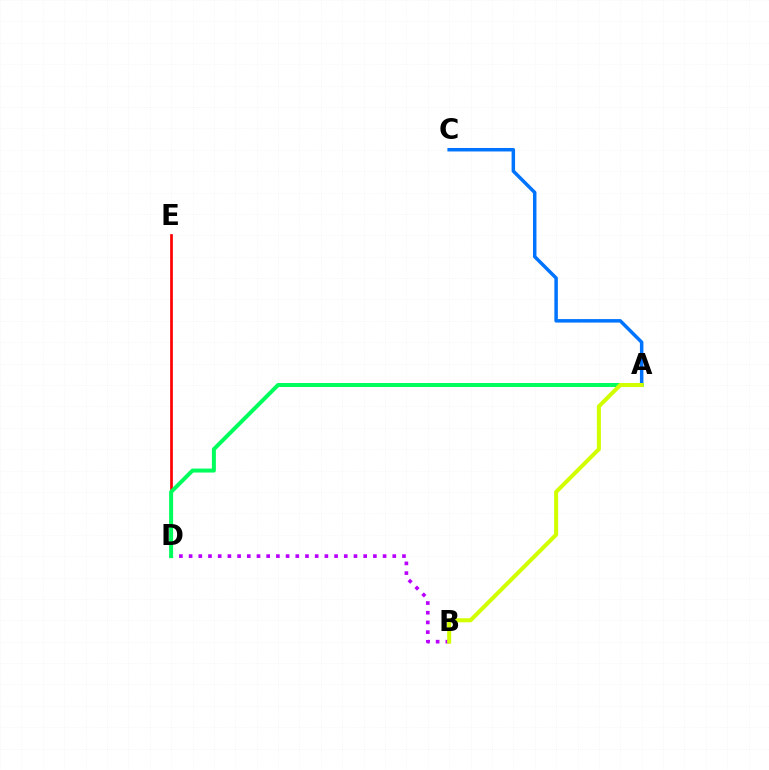{('B', 'D'): [{'color': '#b900ff', 'line_style': 'dotted', 'thickness': 2.64}], ('A', 'C'): [{'color': '#0074ff', 'line_style': 'solid', 'thickness': 2.51}], ('D', 'E'): [{'color': '#ff0000', 'line_style': 'solid', 'thickness': 1.94}], ('A', 'D'): [{'color': '#00ff5c', 'line_style': 'solid', 'thickness': 2.86}], ('A', 'B'): [{'color': '#d1ff00', 'line_style': 'solid', 'thickness': 2.91}]}